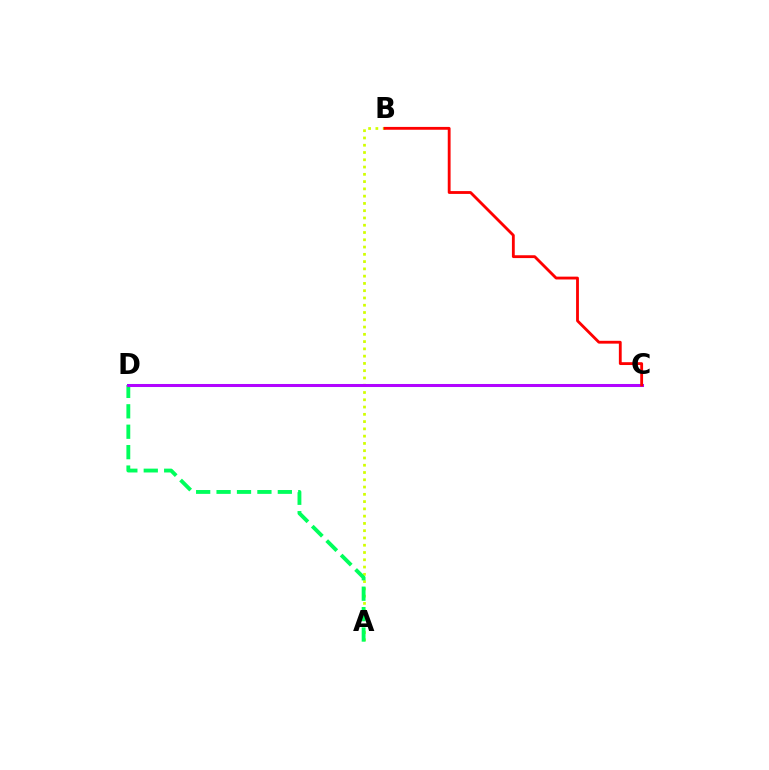{('A', 'B'): [{'color': '#d1ff00', 'line_style': 'dotted', 'thickness': 1.98}], ('C', 'D'): [{'color': '#0074ff', 'line_style': 'solid', 'thickness': 2.19}, {'color': '#b900ff', 'line_style': 'solid', 'thickness': 2.07}], ('A', 'D'): [{'color': '#00ff5c', 'line_style': 'dashed', 'thickness': 2.77}], ('B', 'C'): [{'color': '#ff0000', 'line_style': 'solid', 'thickness': 2.04}]}